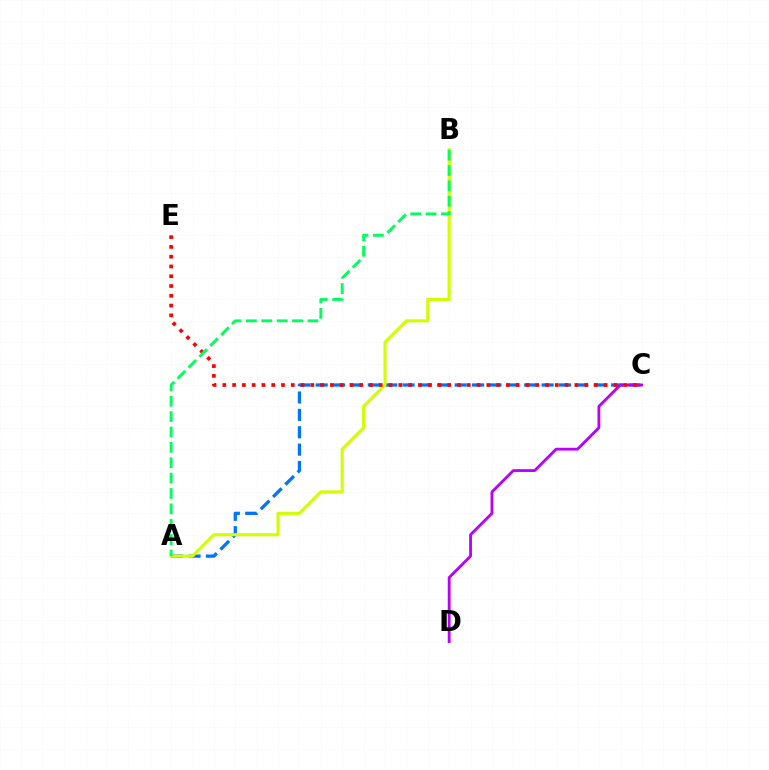{('A', 'C'): [{'color': '#0074ff', 'line_style': 'dashed', 'thickness': 2.36}], ('C', 'D'): [{'color': '#b900ff', 'line_style': 'solid', 'thickness': 2.03}], ('A', 'B'): [{'color': '#d1ff00', 'line_style': 'solid', 'thickness': 2.25}, {'color': '#00ff5c', 'line_style': 'dashed', 'thickness': 2.09}], ('C', 'E'): [{'color': '#ff0000', 'line_style': 'dotted', 'thickness': 2.66}]}